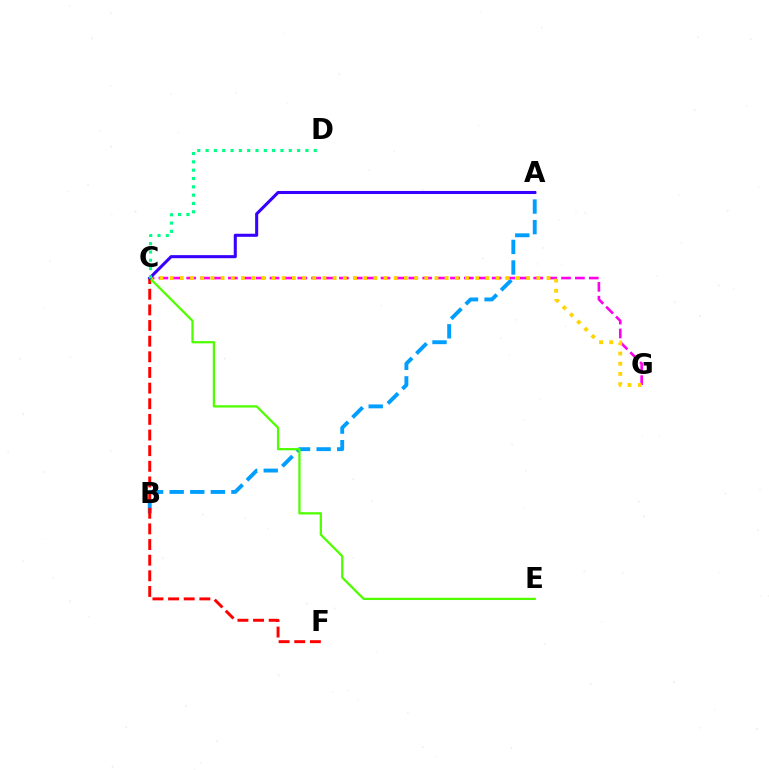{('A', 'B'): [{'color': '#009eff', 'line_style': 'dashed', 'thickness': 2.8}], ('C', 'G'): [{'color': '#ff00ed', 'line_style': 'dashed', 'thickness': 1.89}, {'color': '#ffd500', 'line_style': 'dotted', 'thickness': 2.77}], ('C', 'F'): [{'color': '#ff0000', 'line_style': 'dashed', 'thickness': 2.12}], ('C', 'E'): [{'color': '#4fff00', 'line_style': 'solid', 'thickness': 1.63}], ('A', 'C'): [{'color': '#3700ff', 'line_style': 'solid', 'thickness': 2.2}], ('C', 'D'): [{'color': '#00ff86', 'line_style': 'dotted', 'thickness': 2.26}]}